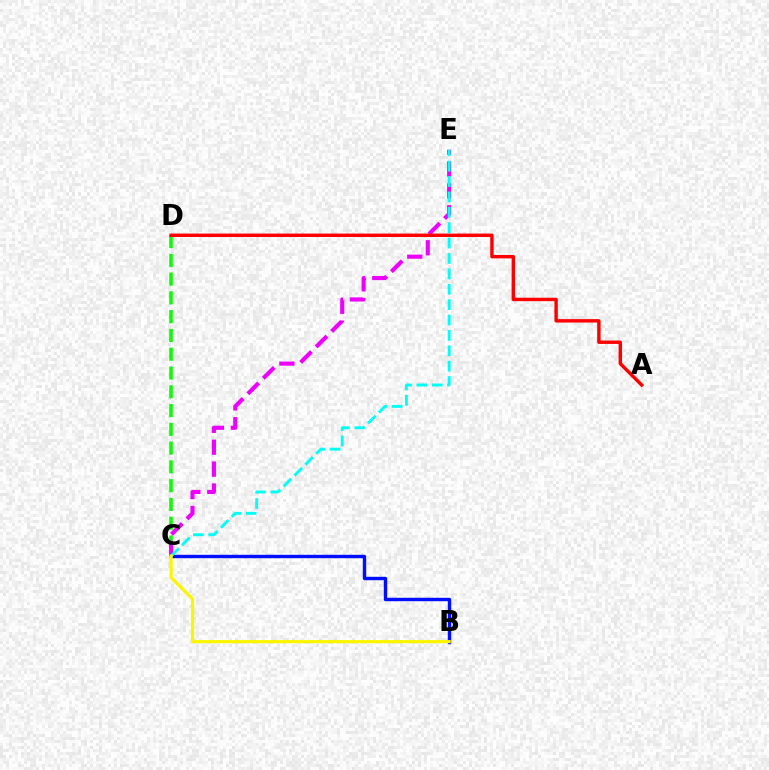{('C', 'D'): [{'color': '#08ff00', 'line_style': 'dashed', 'thickness': 2.55}], ('C', 'E'): [{'color': '#ee00ff', 'line_style': 'dashed', 'thickness': 2.98}, {'color': '#00fff6', 'line_style': 'dashed', 'thickness': 2.09}], ('A', 'D'): [{'color': '#ff0000', 'line_style': 'solid', 'thickness': 2.46}], ('B', 'C'): [{'color': '#0010ff', 'line_style': 'solid', 'thickness': 2.45}, {'color': '#fcf500', 'line_style': 'solid', 'thickness': 2.29}]}